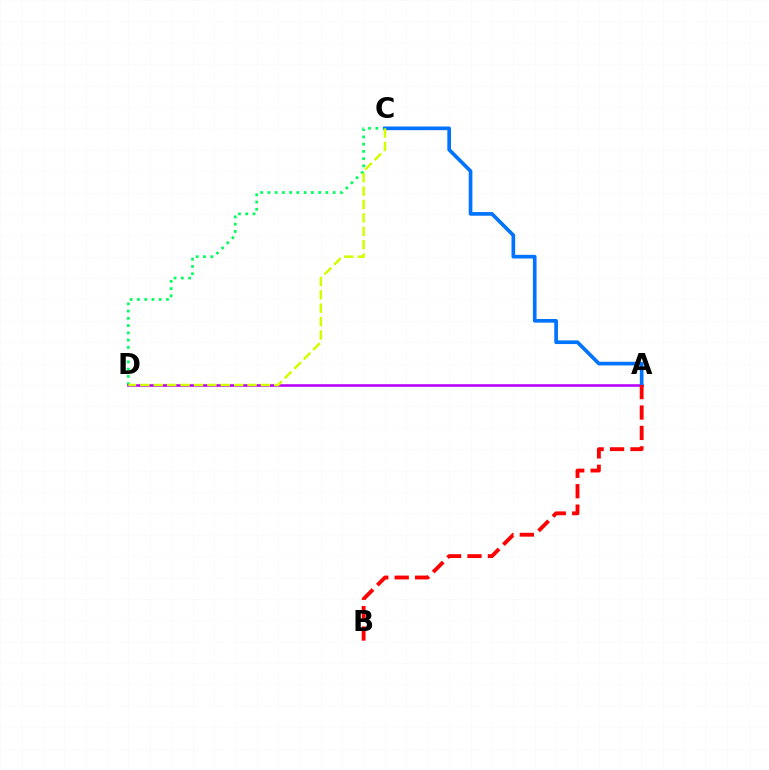{('C', 'D'): [{'color': '#00ff5c', 'line_style': 'dotted', 'thickness': 1.97}, {'color': '#d1ff00', 'line_style': 'dashed', 'thickness': 1.82}], ('A', 'D'): [{'color': '#b900ff', 'line_style': 'solid', 'thickness': 1.86}], ('A', 'C'): [{'color': '#0074ff', 'line_style': 'solid', 'thickness': 2.64}], ('A', 'B'): [{'color': '#ff0000', 'line_style': 'dashed', 'thickness': 2.77}]}